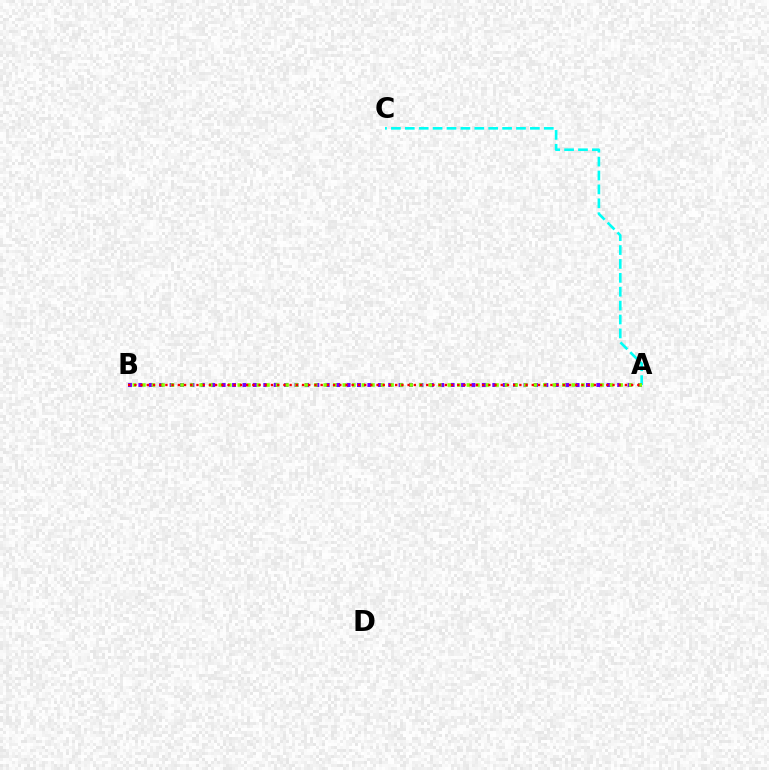{('A', 'C'): [{'color': '#00fff6', 'line_style': 'dashed', 'thickness': 1.89}], ('A', 'B'): [{'color': '#7200ff', 'line_style': 'dotted', 'thickness': 2.83}, {'color': '#84ff00', 'line_style': 'dotted', 'thickness': 2.59}, {'color': '#ff0000', 'line_style': 'dotted', 'thickness': 1.69}]}